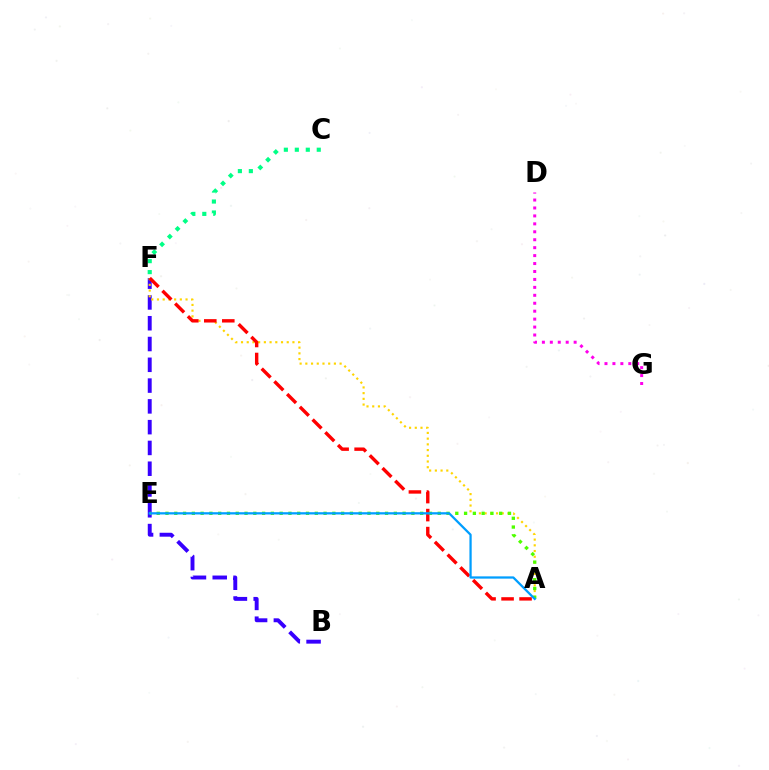{('B', 'F'): [{'color': '#3700ff', 'line_style': 'dashed', 'thickness': 2.82}], ('A', 'F'): [{'color': '#ffd500', 'line_style': 'dotted', 'thickness': 1.55}, {'color': '#ff0000', 'line_style': 'dashed', 'thickness': 2.45}], ('C', 'F'): [{'color': '#00ff86', 'line_style': 'dotted', 'thickness': 2.98}], ('D', 'G'): [{'color': '#ff00ed', 'line_style': 'dotted', 'thickness': 2.16}], ('A', 'E'): [{'color': '#4fff00', 'line_style': 'dotted', 'thickness': 2.39}, {'color': '#009eff', 'line_style': 'solid', 'thickness': 1.63}]}